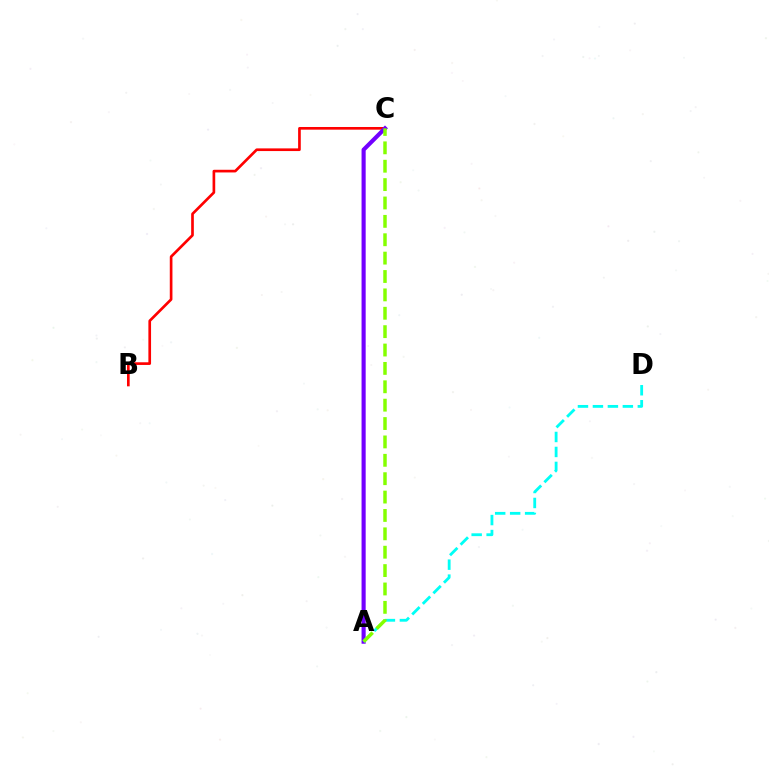{('B', 'C'): [{'color': '#ff0000', 'line_style': 'solid', 'thickness': 1.92}], ('A', 'C'): [{'color': '#7200ff', 'line_style': 'solid', 'thickness': 2.97}, {'color': '#84ff00', 'line_style': 'dashed', 'thickness': 2.5}], ('A', 'D'): [{'color': '#00fff6', 'line_style': 'dashed', 'thickness': 2.03}]}